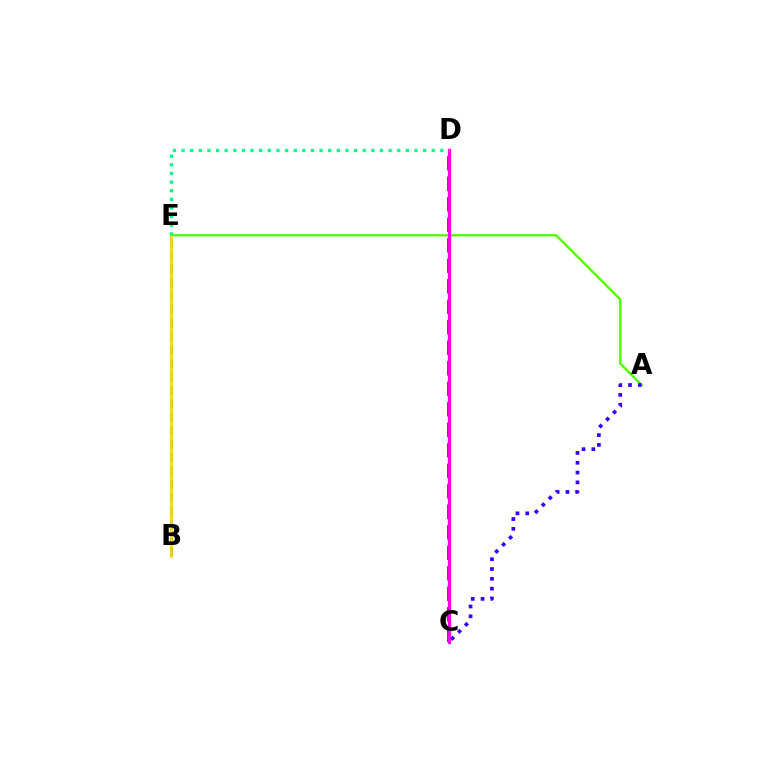{('C', 'D'): [{'color': '#ff0000', 'line_style': 'dashed', 'thickness': 2.79}, {'color': '#ff00ed', 'line_style': 'solid', 'thickness': 2.37}], ('A', 'E'): [{'color': '#4fff00', 'line_style': 'solid', 'thickness': 1.7}], ('B', 'E'): [{'color': '#009eff', 'line_style': 'dashed', 'thickness': 1.83}, {'color': '#ffd500', 'line_style': 'solid', 'thickness': 1.89}], ('D', 'E'): [{'color': '#00ff86', 'line_style': 'dotted', 'thickness': 2.34}], ('A', 'C'): [{'color': '#3700ff', 'line_style': 'dotted', 'thickness': 2.67}]}